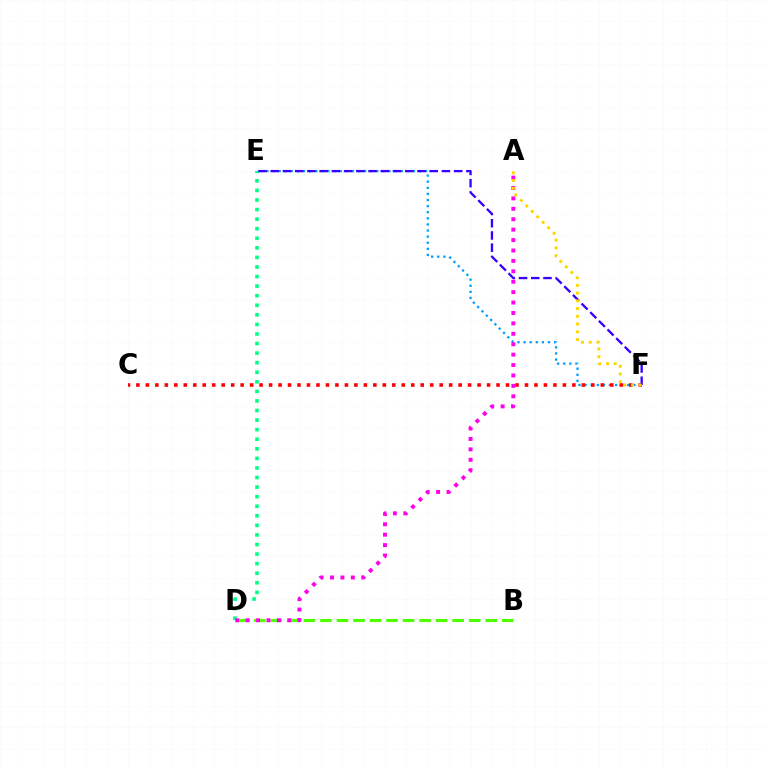{('B', 'D'): [{'color': '#4fff00', 'line_style': 'dashed', 'thickness': 2.25}], ('E', 'F'): [{'color': '#009eff', 'line_style': 'dotted', 'thickness': 1.66}, {'color': '#3700ff', 'line_style': 'dashed', 'thickness': 1.66}], ('C', 'F'): [{'color': '#ff0000', 'line_style': 'dotted', 'thickness': 2.58}], ('D', 'E'): [{'color': '#00ff86', 'line_style': 'dotted', 'thickness': 2.6}], ('A', 'D'): [{'color': '#ff00ed', 'line_style': 'dotted', 'thickness': 2.83}], ('A', 'F'): [{'color': '#ffd500', 'line_style': 'dotted', 'thickness': 2.1}]}